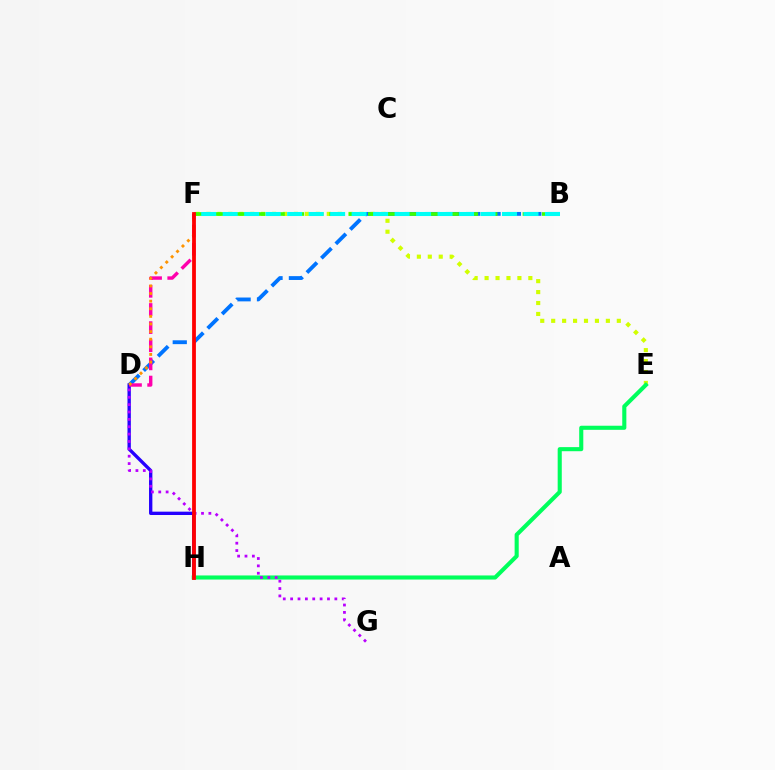{('B', 'D'): [{'color': '#0074ff', 'line_style': 'dashed', 'thickness': 2.77}], ('D', 'H'): [{'color': '#2500ff', 'line_style': 'solid', 'thickness': 2.41}], ('E', 'F'): [{'color': '#d1ff00', 'line_style': 'dotted', 'thickness': 2.97}], ('E', 'H'): [{'color': '#00ff5c', 'line_style': 'solid', 'thickness': 2.95}], ('B', 'F'): [{'color': '#3dff00', 'line_style': 'dashed', 'thickness': 2.63}, {'color': '#00fff6', 'line_style': 'dashed', 'thickness': 2.92}], ('D', 'G'): [{'color': '#b900ff', 'line_style': 'dotted', 'thickness': 2.0}], ('D', 'F'): [{'color': '#ff00ac', 'line_style': 'dashed', 'thickness': 2.47}, {'color': '#ff9400', 'line_style': 'dotted', 'thickness': 2.07}], ('F', 'H'): [{'color': '#ff0000', 'line_style': 'solid', 'thickness': 2.73}]}